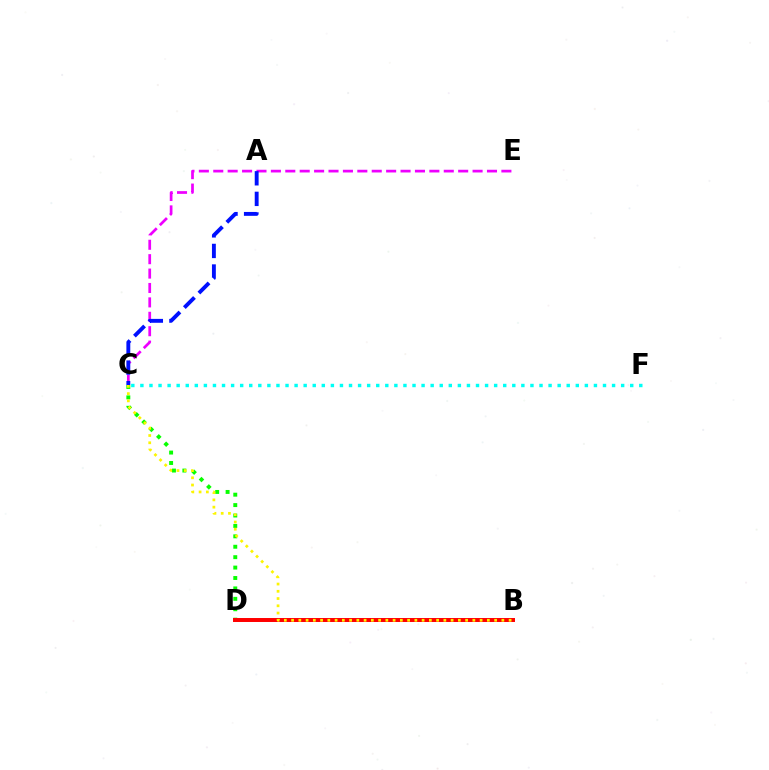{('C', 'D'): [{'color': '#08ff00', 'line_style': 'dotted', 'thickness': 2.83}], ('C', 'F'): [{'color': '#00fff6', 'line_style': 'dotted', 'thickness': 2.46}], ('C', 'E'): [{'color': '#ee00ff', 'line_style': 'dashed', 'thickness': 1.96}], ('B', 'D'): [{'color': '#ff0000', 'line_style': 'solid', 'thickness': 2.86}], ('B', 'C'): [{'color': '#fcf500', 'line_style': 'dotted', 'thickness': 1.97}], ('A', 'C'): [{'color': '#0010ff', 'line_style': 'dashed', 'thickness': 2.8}]}